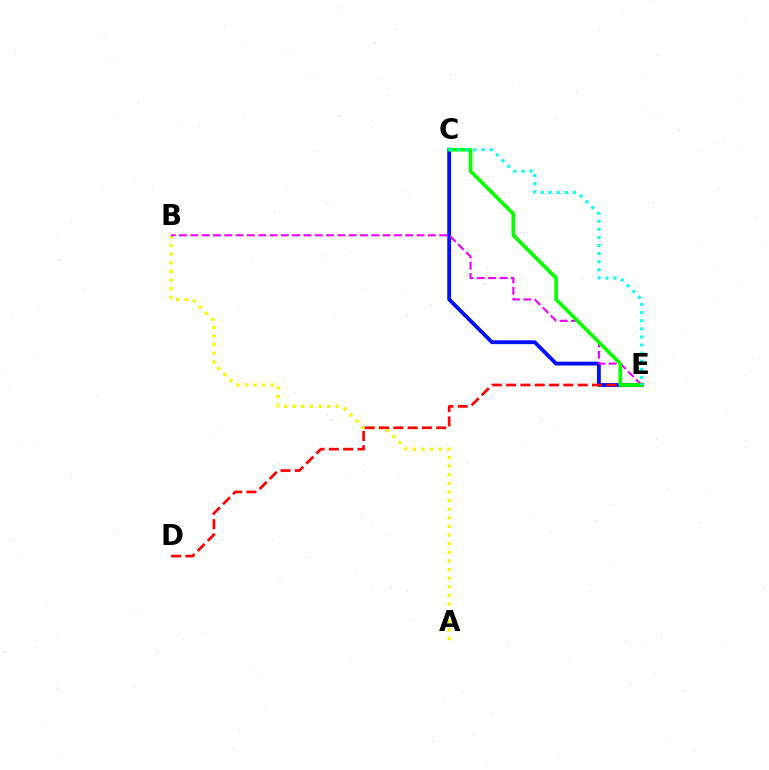{('C', 'E'): [{'color': '#0010ff', 'line_style': 'solid', 'thickness': 2.76}, {'color': '#08ff00', 'line_style': 'solid', 'thickness': 2.63}, {'color': '#00fff6', 'line_style': 'dotted', 'thickness': 2.2}], ('A', 'B'): [{'color': '#fcf500', 'line_style': 'dotted', 'thickness': 2.34}], ('D', 'E'): [{'color': '#ff0000', 'line_style': 'dashed', 'thickness': 1.94}], ('B', 'E'): [{'color': '#ee00ff', 'line_style': 'dashed', 'thickness': 1.54}]}